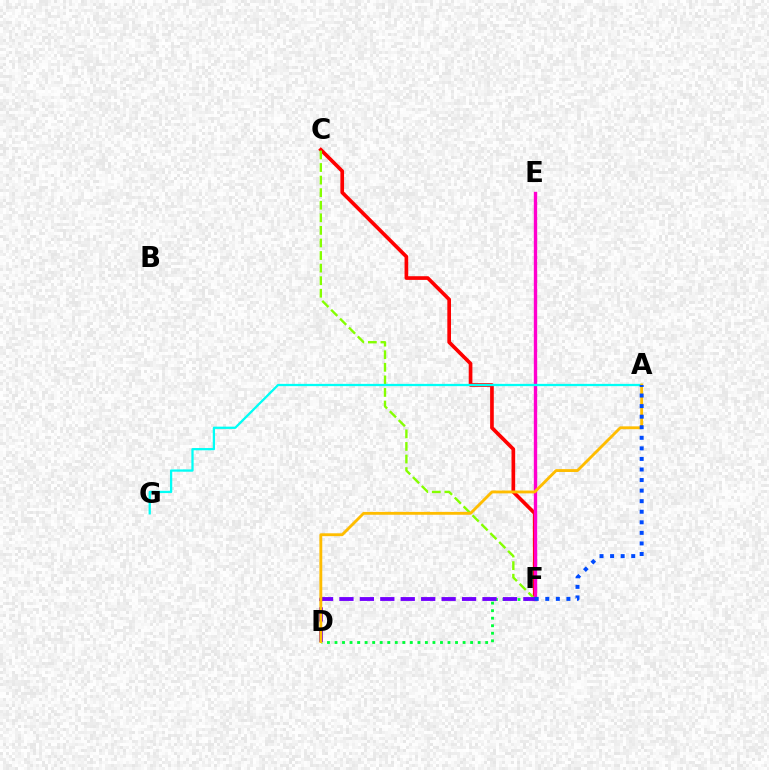{('C', 'F'): [{'color': '#ff0000', 'line_style': 'solid', 'thickness': 2.65}, {'color': '#84ff00', 'line_style': 'dashed', 'thickness': 1.71}], ('D', 'F'): [{'color': '#00ff39', 'line_style': 'dotted', 'thickness': 2.05}, {'color': '#7200ff', 'line_style': 'dashed', 'thickness': 2.78}], ('E', 'F'): [{'color': '#ff00cf', 'line_style': 'solid', 'thickness': 2.43}], ('A', 'G'): [{'color': '#00fff6', 'line_style': 'solid', 'thickness': 1.63}], ('A', 'D'): [{'color': '#ffbd00', 'line_style': 'solid', 'thickness': 2.06}], ('A', 'F'): [{'color': '#004bff', 'line_style': 'dotted', 'thickness': 2.87}]}